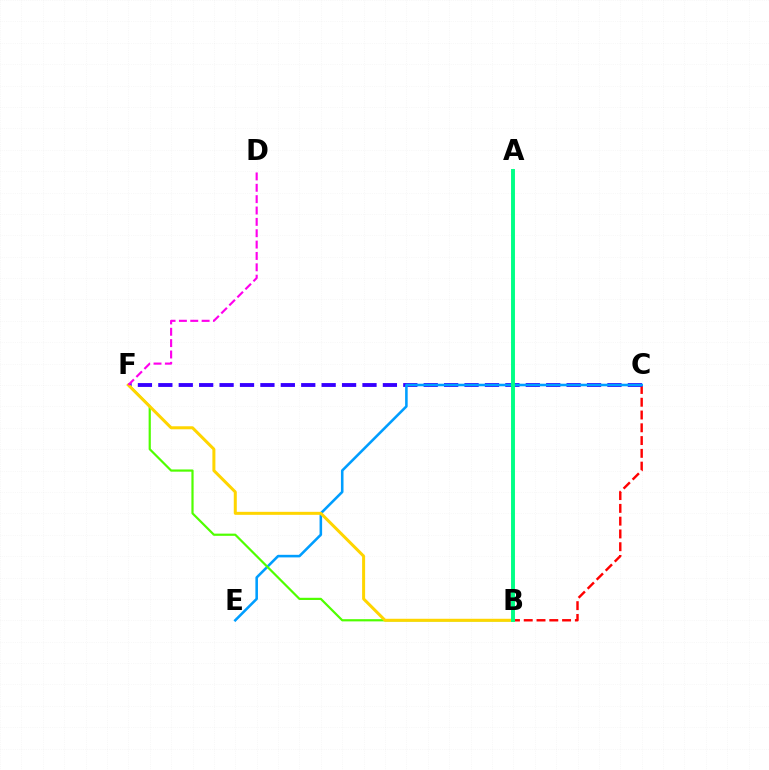{('B', 'C'): [{'color': '#ff0000', 'line_style': 'dashed', 'thickness': 1.74}], ('C', 'F'): [{'color': '#3700ff', 'line_style': 'dashed', 'thickness': 2.77}], ('C', 'E'): [{'color': '#009eff', 'line_style': 'solid', 'thickness': 1.85}], ('B', 'F'): [{'color': '#4fff00', 'line_style': 'solid', 'thickness': 1.58}, {'color': '#ffd500', 'line_style': 'solid', 'thickness': 2.17}], ('A', 'B'): [{'color': '#00ff86', 'line_style': 'solid', 'thickness': 2.82}], ('D', 'F'): [{'color': '#ff00ed', 'line_style': 'dashed', 'thickness': 1.54}]}